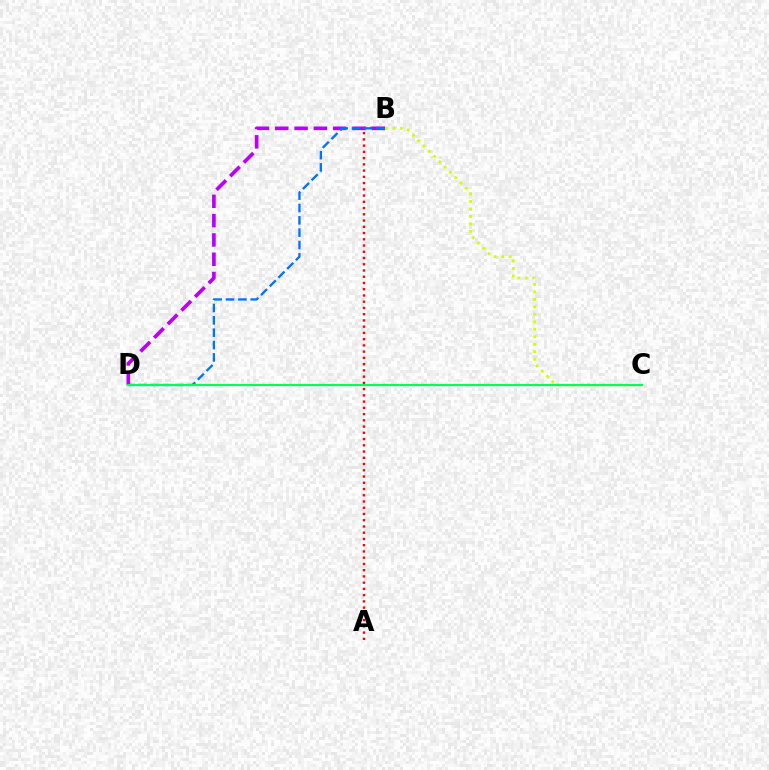{('B', 'C'): [{'color': '#d1ff00', 'line_style': 'dotted', 'thickness': 2.03}], ('A', 'B'): [{'color': '#ff0000', 'line_style': 'dotted', 'thickness': 1.7}], ('B', 'D'): [{'color': '#b900ff', 'line_style': 'dashed', 'thickness': 2.62}, {'color': '#0074ff', 'line_style': 'dashed', 'thickness': 1.68}], ('C', 'D'): [{'color': '#00ff5c', 'line_style': 'solid', 'thickness': 1.52}]}